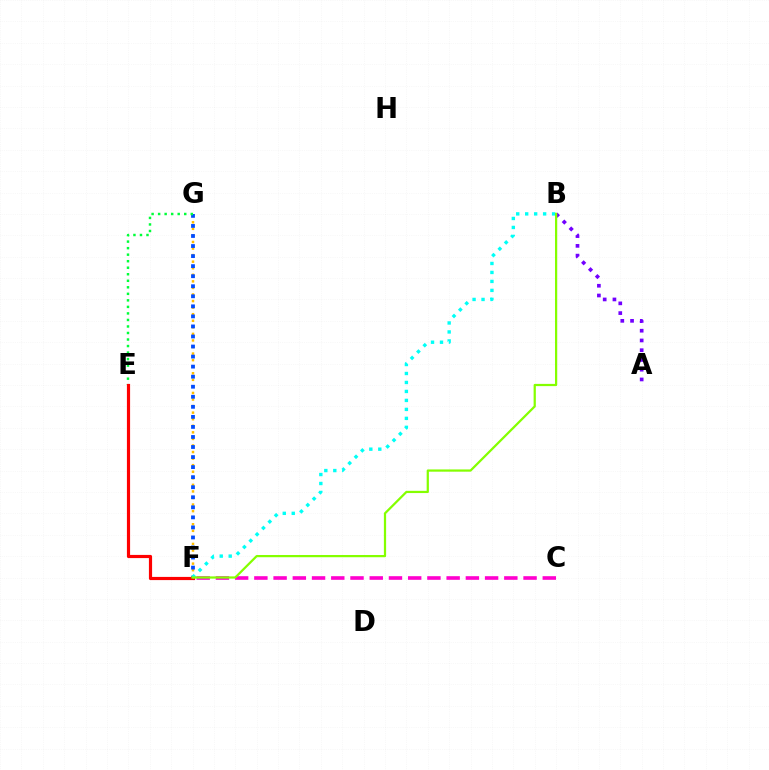{('F', 'G'): [{'color': '#ffbd00', 'line_style': 'dotted', 'thickness': 1.78}, {'color': '#004bff', 'line_style': 'dotted', 'thickness': 2.73}], ('C', 'F'): [{'color': '#ff00cf', 'line_style': 'dashed', 'thickness': 2.61}], ('E', 'G'): [{'color': '#00ff39', 'line_style': 'dotted', 'thickness': 1.77}], ('A', 'B'): [{'color': '#7200ff', 'line_style': 'dotted', 'thickness': 2.65}], ('E', 'F'): [{'color': '#ff0000', 'line_style': 'solid', 'thickness': 2.29}], ('B', 'F'): [{'color': '#00fff6', 'line_style': 'dotted', 'thickness': 2.44}, {'color': '#84ff00', 'line_style': 'solid', 'thickness': 1.61}]}